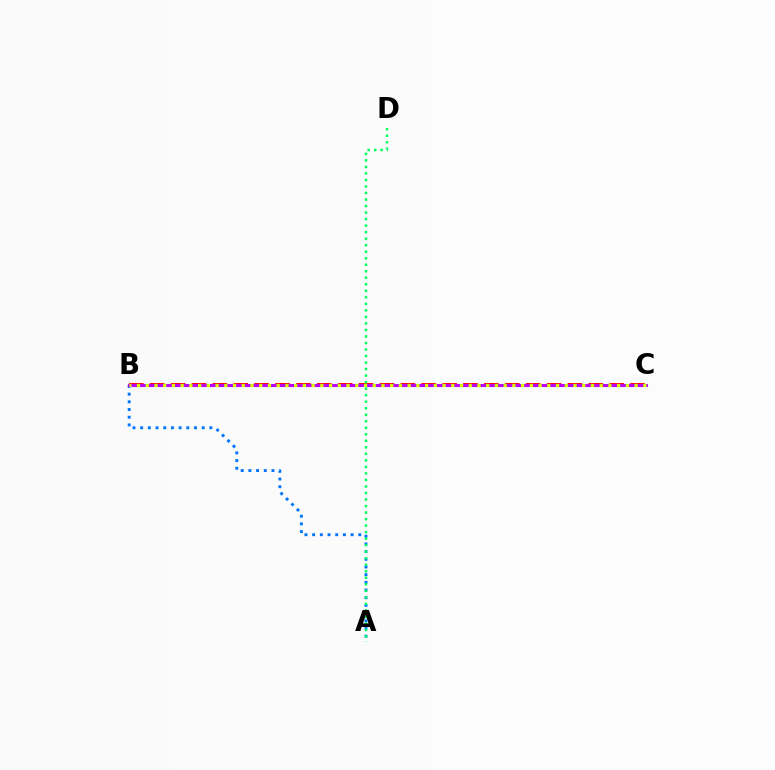{('B', 'C'): [{'color': '#ff0000', 'line_style': 'dashed', 'thickness': 2.84}, {'color': '#b900ff', 'line_style': 'solid', 'thickness': 2.2}, {'color': '#d1ff00', 'line_style': 'dotted', 'thickness': 2.37}], ('A', 'B'): [{'color': '#0074ff', 'line_style': 'dotted', 'thickness': 2.09}], ('A', 'D'): [{'color': '#00ff5c', 'line_style': 'dotted', 'thickness': 1.77}]}